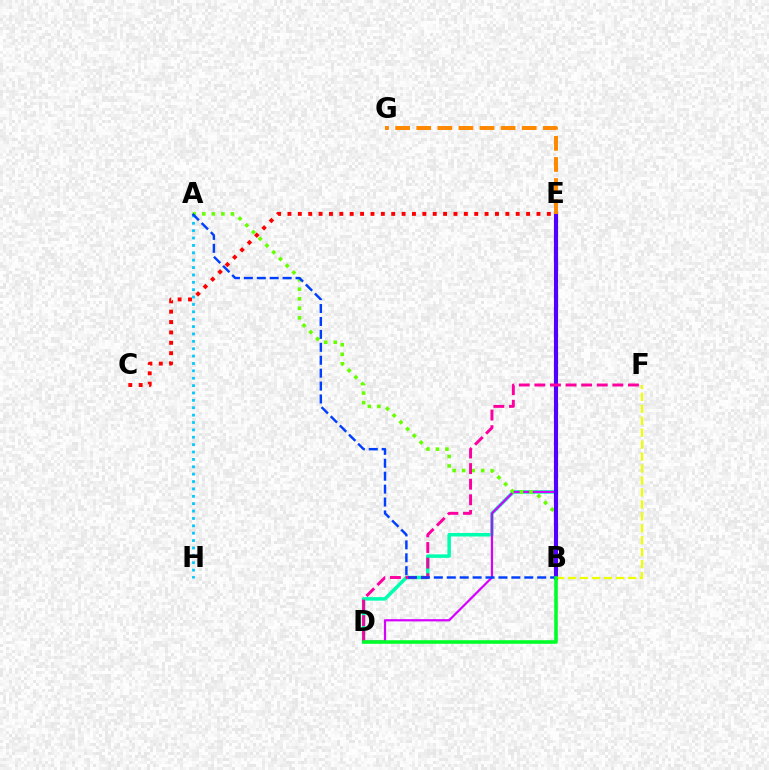{('D', 'E'): [{'color': '#00ffaf', 'line_style': 'solid', 'thickness': 2.53}, {'color': '#d600ff', 'line_style': 'solid', 'thickness': 1.59}], ('A', 'B'): [{'color': '#66ff00', 'line_style': 'dotted', 'thickness': 2.59}, {'color': '#003fff', 'line_style': 'dashed', 'thickness': 1.76}], ('A', 'H'): [{'color': '#00c7ff', 'line_style': 'dotted', 'thickness': 2.0}], ('B', 'E'): [{'color': '#4f00ff', 'line_style': 'solid', 'thickness': 2.98}], ('D', 'F'): [{'color': '#ff00a0', 'line_style': 'dashed', 'thickness': 2.12}], ('C', 'E'): [{'color': '#ff0000', 'line_style': 'dotted', 'thickness': 2.82}], ('E', 'G'): [{'color': '#ff8800', 'line_style': 'dashed', 'thickness': 2.87}], ('B', 'F'): [{'color': '#eeff00', 'line_style': 'dashed', 'thickness': 1.62}], ('B', 'D'): [{'color': '#00ff27', 'line_style': 'solid', 'thickness': 2.58}]}